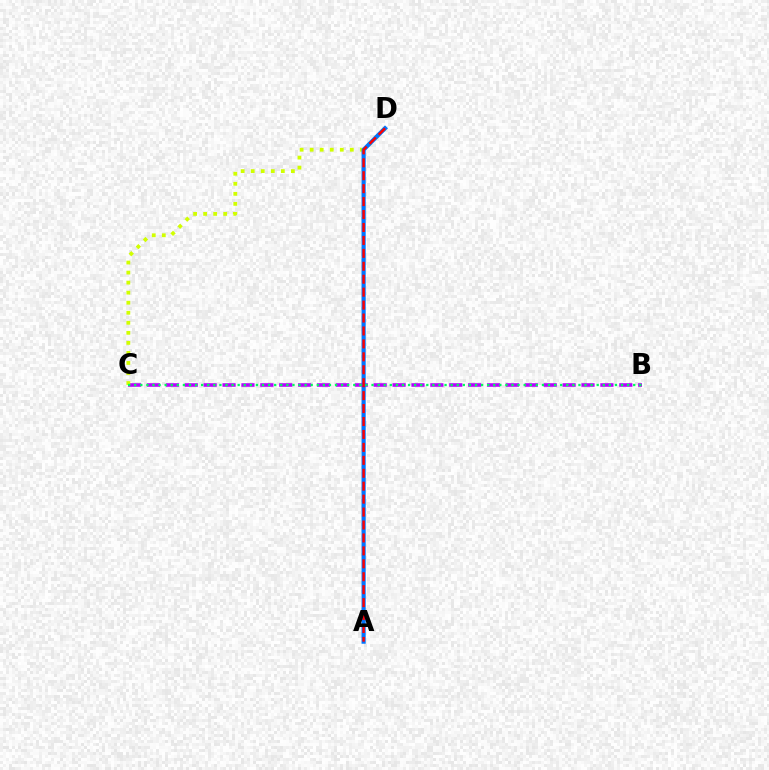{('B', 'C'): [{'color': '#b900ff', 'line_style': 'dashed', 'thickness': 2.57}, {'color': '#00ff5c', 'line_style': 'dotted', 'thickness': 1.65}], ('C', 'D'): [{'color': '#d1ff00', 'line_style': 'dotted', 'thickness': 2.73}], ('A', 'D'): [{'color': '#0074ff', 'line_style': 'solid', 'thickness': 2.99}, {'color': '#ff0000', 'line_style': 'dashed', 'thickness': 1.76}]}